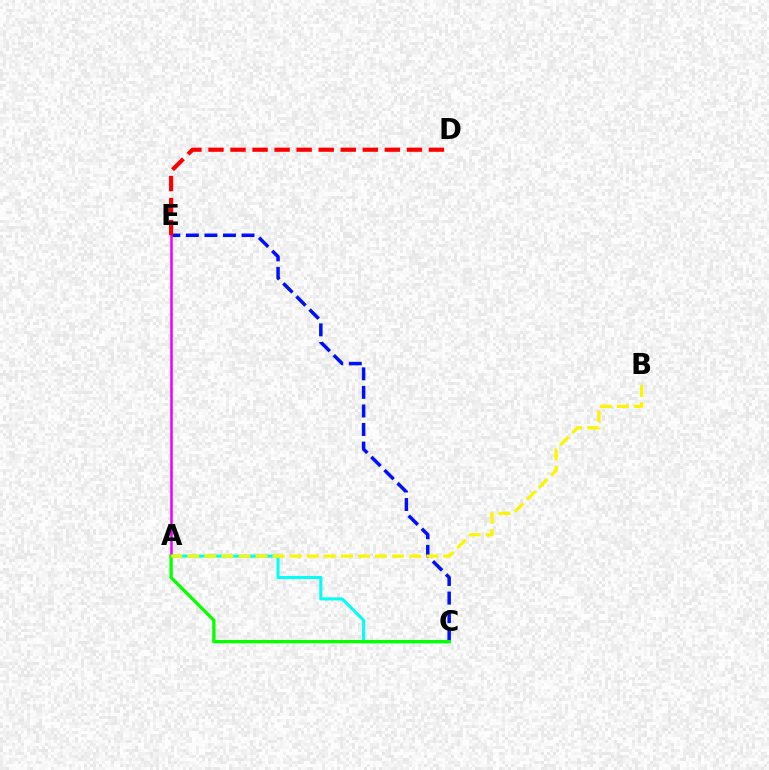{('C', 'E'): [{'color': '#0010ff', 'line_style': 'dashed', 'thickness': 2.52}], ('A', 'C'): [{'color': '#00fff6', 'line_style': 'solid', 'thickness': 2.2}, {'color': '#08ff00', 'line_style': 'solid', 'thickness': 2.38}], ('A', 'E'): [{'color': '#ee00ff', 'line_style': 'solid', 'thickness': 1.82}], ('D', 'E'): [{'color': '#ff0000', 'line_style': 'dashed', 'thickness': 2.99}], ('A', 'B'): [{'color': '#fcf500', 'line_style': 'dashed', 'thickness': 2.32}]}